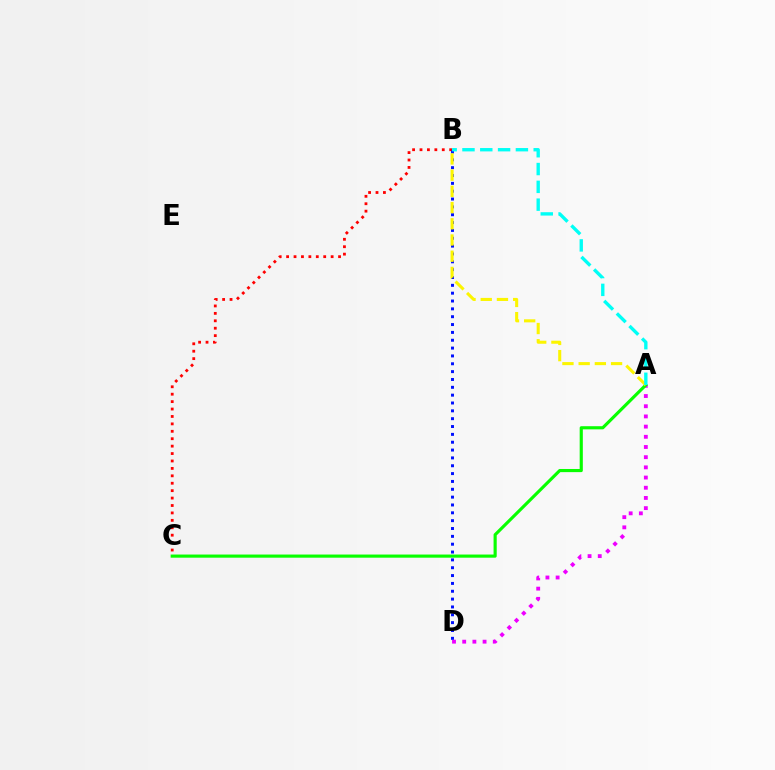{('B', 'C'): [{'color': '#ff0000', 'line_style': 'dotted', 'thickness': 2.02}], ('A', 'D'): [{'color': '#ee00ff', 'line_style': 'dotted', 'thickness': 2.77}], ('A', 'C'): [{'color': '#08ff00', 'line_style': 'solid', 'thickness': 2.26}], ('B', 'D'): [{'color': '#0010ff', 'line_style': 'dotted', 'thickness': 2.13}], ('A', 'B'): [{'color': '#fcf500', 'line_style': 'dashed', 'thickness': 2.2}, {'color': '#00fff6', 'line_style': 'dashed', 'thickness': 2.42}]}